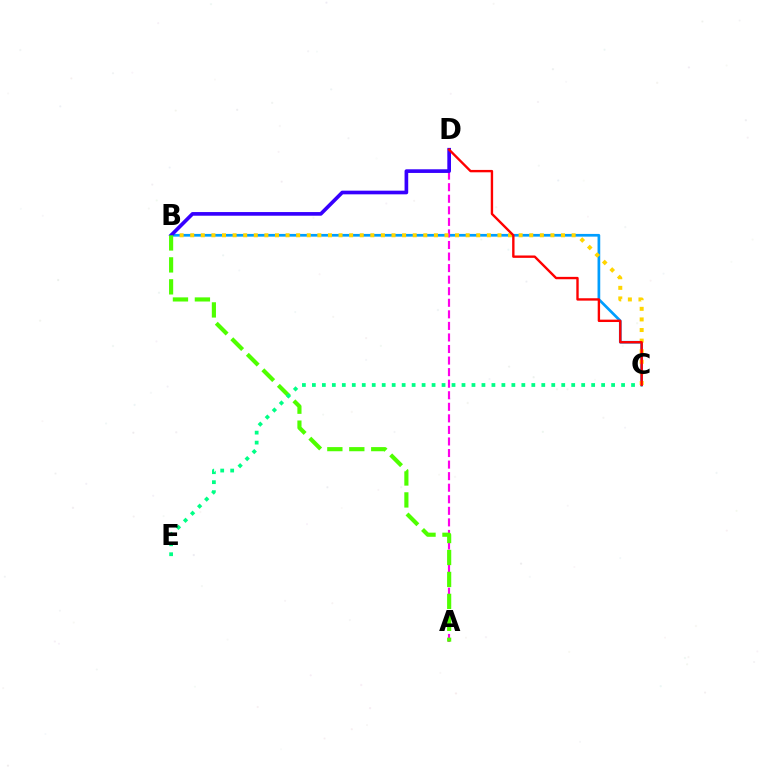{('B', 'C'): [{'color': '#009eff', 'line_style': 'solid', 'thickness': 1.95}, {'color': '#ffd500', 'line_style': 'dotted', 'thickness': 2.88}], ('A', 'D'): [{'color': '#ff00ed', 'line_style': 'dashed', 'thickness': 1.57}], ('B', 'D'): [{'color': '#3700ff', 'line_style': 'solid', 'thickness': 2.64}], ('A', 'B'): [{'color': '#4fff00', 'line_style': 'dashed', 'thickness': 2.98}], ('C', 'E'): [{'color': '#00ff86', 'line_style': 'dotted', 'thickness': 2.71}], ('C', 'D'): [{'color': '#ff0000', 'line_style': 'solid', 'thickness': 1.71}]}